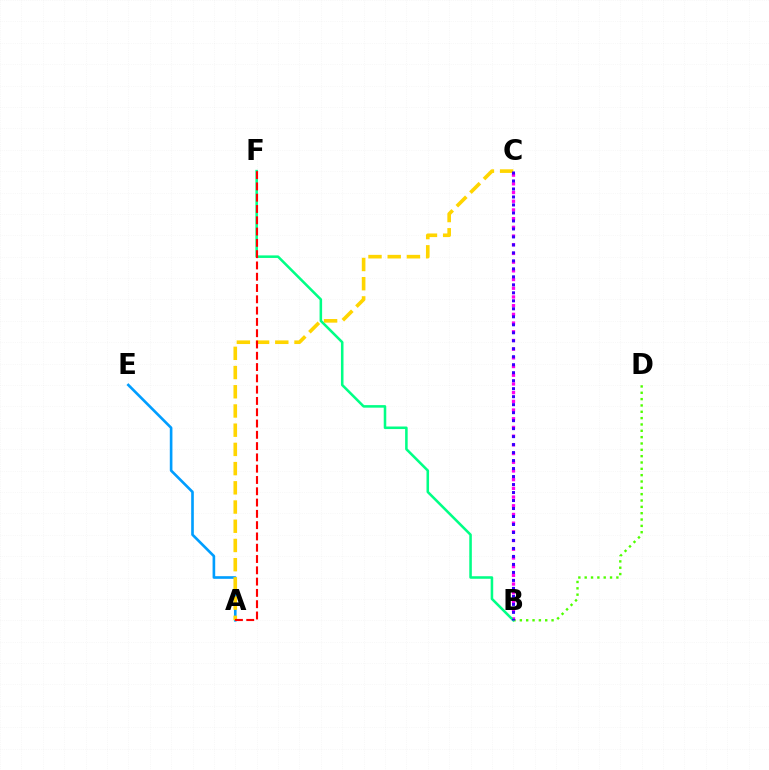{('B', 'D'): [{'color': '#4fff00', 'line_style': 'dotted', 'thickness': 1.72}], ('A', 'E'): [{'color': '#009eff', 'line_style': 'solid', 'thickness': 1.9}], ('B', 'C'): [{'color': '#ff00ed', 'line_style': 'dotted', 'thickness': 2.36}, {'color': '#3700ff', 'line_style': 'dotted', 'thickness': 2.17}], ('B', 'F'): [{'color': '#00ff86', 'line_style': 'solid', 'thickness': 1.84}], ('A', 'C'): [{'color': '#ffd500', 'line_style': 'dashed', 'thickness': 2.61}], ('A', 'F'): [{'color': '#ff0000', 'line_style': 'dashed', 'thickness': 1.53}]}